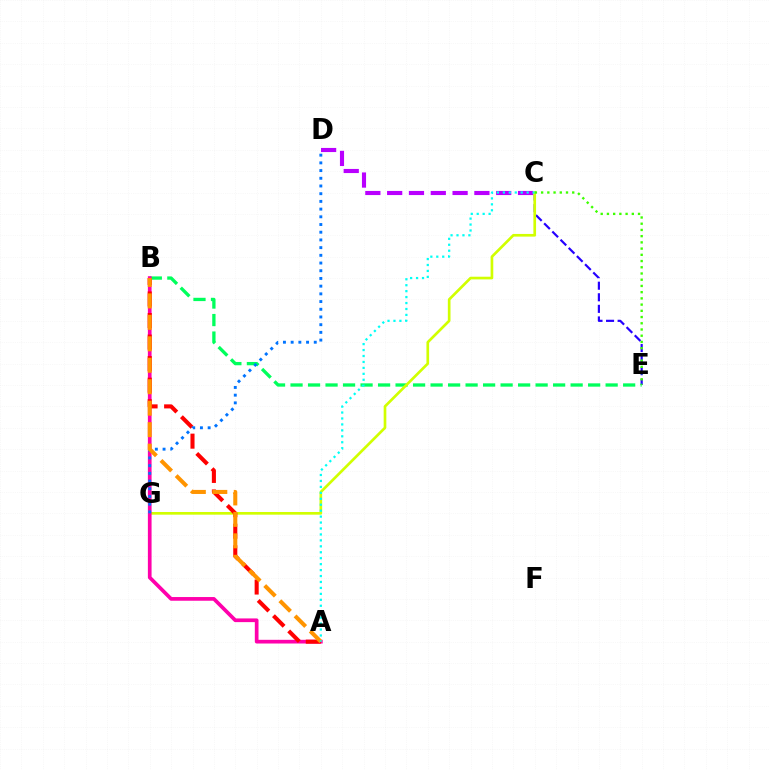{('C', 'E'): [{'color': '#2500ff', 'line_style': 'dashed', 'thickness': 1.57}, {'color': '#3dff00', 'line_style': 'dotted', 'thickness': 1.69}], ('B', 'E'): [{'color': '#00ff5c', 'line_style': 'dashed', 'thickness': 2.38}], ('C', 'D'): [{'color': '#b900ff', 'line_style': 'dashed', 'thickness': 2.96}], ('C', 'G'): [{'color': '#d1ff00', 'line_style': 'solid', 'thickness': 1.93}], ('A', 'B'): [{'color': '#ff00ac', 'line_style': 'solid', 'thickness': 2.66}, {'color': '#ff0000', 'line_style': 'dashed', 'thickness': 2.93}, {'color': '#ff9400', 'line_style': 'dashed', 'thickness': 2.92}], ('D', 'G'): [{'color': '#0074ff', 'line_style': 'dotted', 'thickness': 2.09}], ('A', 'C'): [{'color': '#00fff6', 'line_style': 'dotted', 'thickness': 1.61}]}